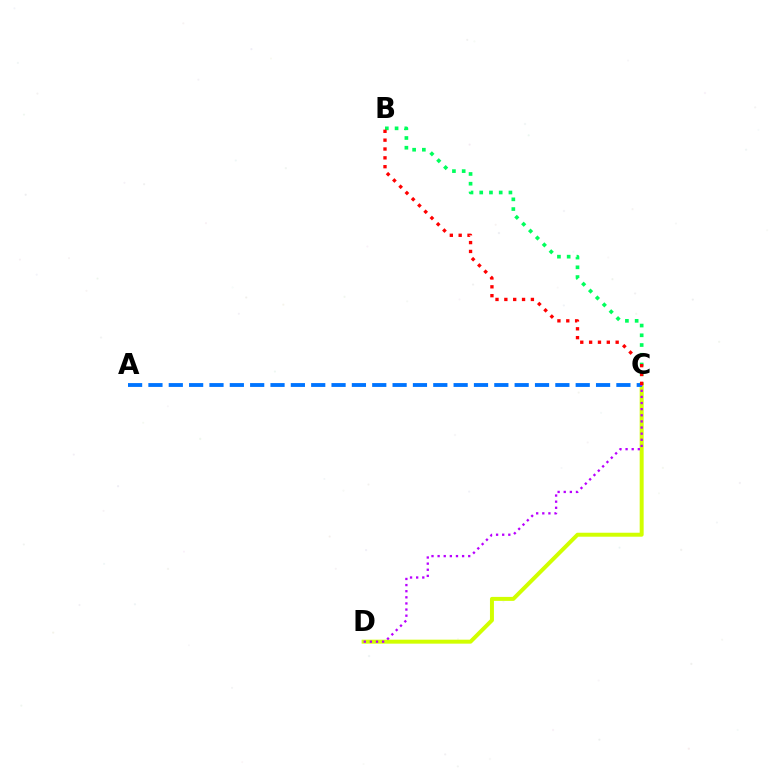{('B', 'C'): [{'color': '#00ff5c', 'line_style': 'dotted', 'thickness': 2.64}, {'color': '#ff0000', 'line_style': 'dotted', 'thickness': 2.4}], ('C', 'D'): [{'color': '#d1ff00', 'line_style': 'solid', 'thickness': 2.86}, {'color': '#b900ff', 'line_style': 'dotted', 'thickness': 1.66}], ('A', 'C'): [{'color': '#0074ff', 'line_style': 'dashed', 'thickness': 2.76}]}